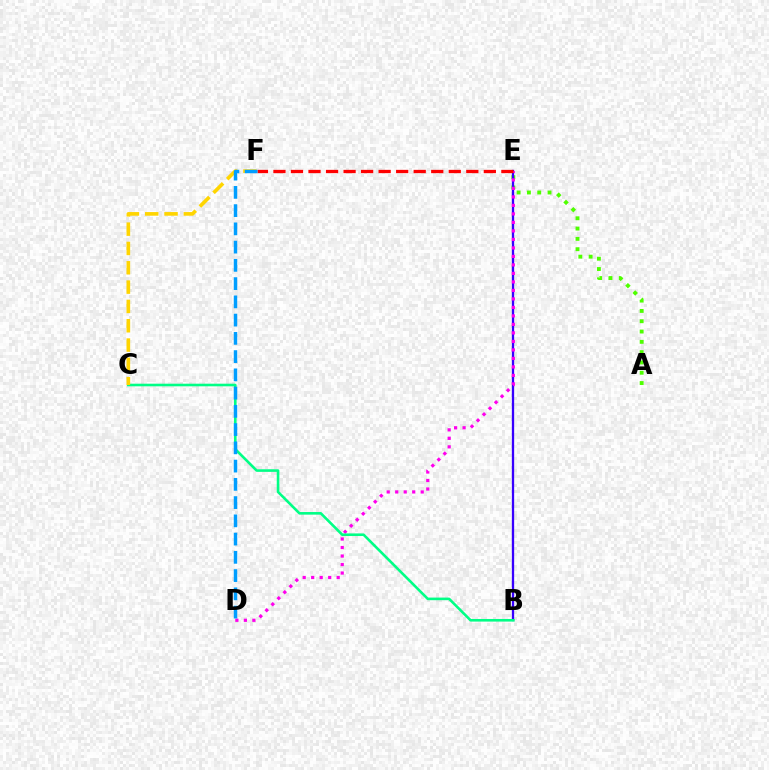{('A', 'E'): [{'color': '#4fff00', 'line_style': 'dotted', 'thickness': 2.8}], ('B', 'E'): [{'color': '#3700ff', 'line_style': 'solid', 'thickness': 1.65}], ('D', 'E'): [{'color': '#ff00ed', 'line_style': 'dotted', 'thickness': 2.31}], ('B', 'C'): [{'color': '#00ff86', 'line_style': 'solid', 'thickness': 1.88}], ('E', 'F'): [{'color': '#ff0000', 'line_style': 'dashed', 'thickness': 2.38}], ('C', 'F'): [{'color': '#ffd500', 'line_style': 'dashed', 'thickness': 2.62}], ('D', 'F'): [{'color': '#009eff', 'line_style': 'dashed', 'thickness': 2.48}]}